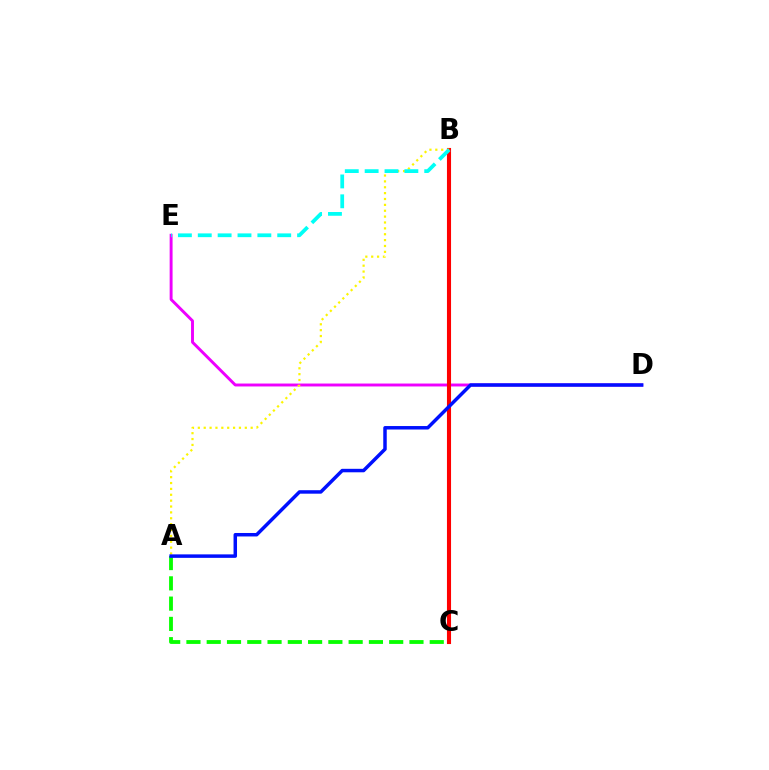{('D', 'E'): [{'color': '#ee00ff', 'line_style': 'solid', 'thickness': 2.1}], ('B', 'C'): [{'color': '#ff0000', 'line_style': 'solid', 'thickness': 2.95}], ('A', 'B'): [{'color': '#fcf500', 'line_style': 'dotted', 'thickness': 1.6}], ('B', 'E'): [{'color': '#00fff6', 'line_style': 'dashed', 'thickness': 2.7}], ('A', 'C'): [{'color': '#08ff00', 'line_style': 'dashed', 'thickness': 2.75}], ('A', 'D'): [{'color': '#0010ff', 'line_style': 'solid', 'thickness': 2.5}]}